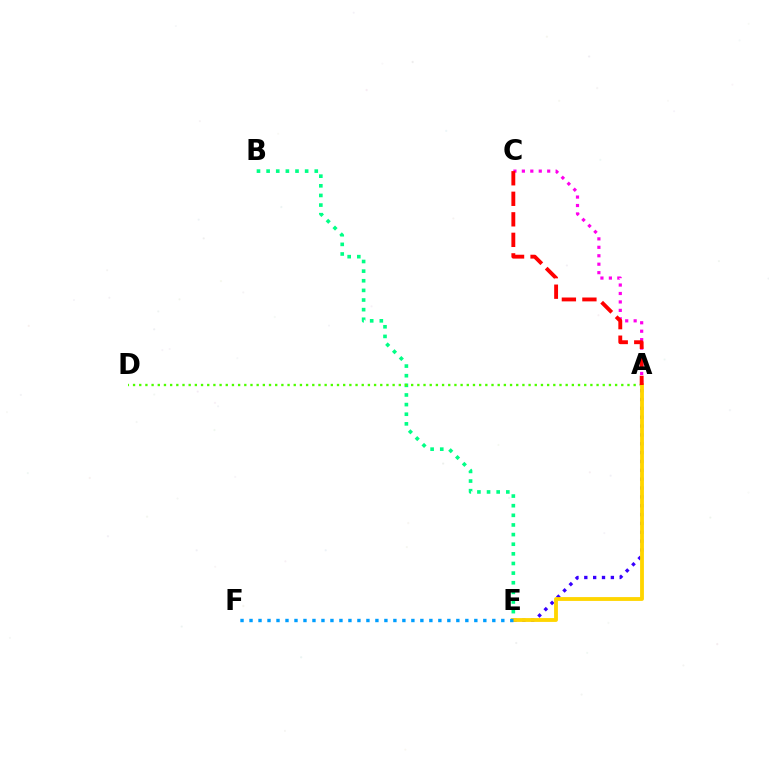{('A', 'E'): [{'color': '#3700ff', 'line_style': 'dotted', 'thickness': 2.41}, {'color': '#ffd500', 'line_style': 'solid', 'thickness': 2.76}], ('B', 'E'): [{'color': '#00ff86', 'line_style': 'dotted', 'thickness': 2.62}], ('A', 'D'): [{'color': '#4fff00', 'line_style': 'dotted', 'thickness': 1.68}], ('A', 'C'): [{'color': '#ff00ed', 'line_style': 'dotted', 'thickness': 2.29}, {'color': '#ff0000', 'line_style': 'dashed', 'thickness': 2.79}], ('E', 'F'): [{'color': '#009eff', 'line_style': 'dotted', 'thickness': 2.44}]}